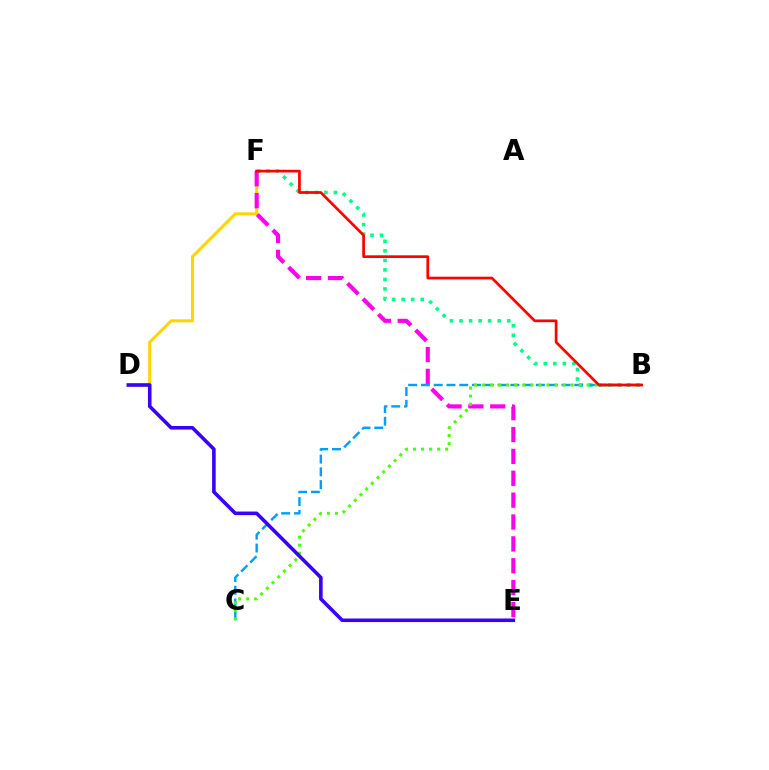{('B', 'F'): [{'color': '#00ff86', 'line_style': 'dotted', 'thickness': 2.59}, {'color': '#ff0000', 'line_style': 'solid', 'thickness': 1.95}], ('D', 'F'): [{'color': '#ffd500', 'line_style': 'solid', 'thickness': 2.22}], ('E', 'F'): [{'color': '#ff00ed', 'line_style': 'dashed', 'thickness': 2.97}], ('B', 'C'): [{'color': '#009eff', 'line_style': 'dashed', 'thickness': 1.74}, {'color': '#4fff00', 'line_style': 'dotted', 'thickness': 2.19}], ('D', 'E'): [{'color': '#3700ff', 'line_style': 'solid', 'thickness': 2.57}]}